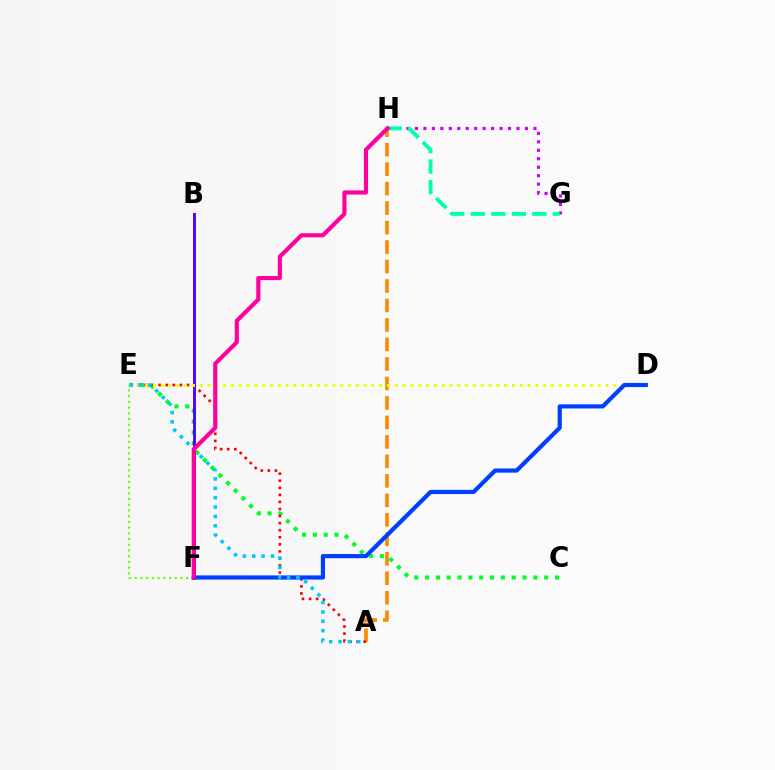{('A', 'H'): [{'color': '#ff8800', 'line_style': 'dashed', 'thickness': 2.65}], ('G', 'H'): [{'color': '#d600ff', 'line_style': 'dotted', 'thickness': 2.3}, {'color': '#00ffaf', 'line_style': 'dashed', 'thickness': 2.79}], ('C', 'E'): [{'color': '#00ff27', 'line_style': 'dotted', 'thickness': 2.94}], ('A', 'E'): [{'color': '#ff0000', 'line_style': 'dotted', 'thickness': 1.92}, {'color': '#00c7ff', 'line_style': 'dotted', 'thickness': 2.55}], ('B', 'F'): [{'color': '#4f00ff', 'line_style': 'solid', 'thickness': 2.07}], ('D', 'E'): [{'color': '#eeff00', 'line_style': 'dotted', 'thickness': 2.12}], ('D', 'F'): [{'color': '#003fff', 'line_style': 'solid', 'thickness': 3.0}], ('E', 'F'): [{'color': '#66ff00', 'line_style': 'dotted', 'thickness': 1.55}], ('F', 'H'): [{'color': '#ff00a0', 'line_style': 'solid', 'thickness': 2.98}]}